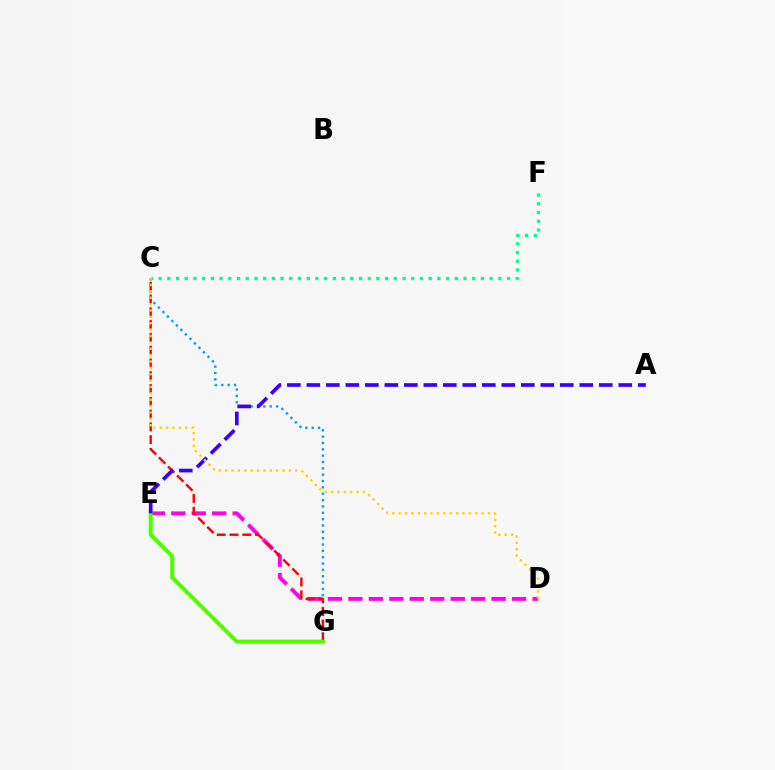{('C', 'G'): [{'color': '#009eff', 'line_style': 'dotted', 'thickness': 1.72}, {'color': '#ff0000', 'line_style': 'dashed', 'thickness': 1.74}], ('D', 'E'): [{'color': '#ff00ed', 'line_style': 'dashed', 'thickness': 2.78}], ('C', 'F'): [{'color': '#00ff86', 'line_style': 'dotted', 'thickness': 2.37}], ('E', 'G'): [{'color': '#4fff00', 'line_style': 'solid', 'thickness': 2.91}], ('A', 'E'): [{'color': '#3700ff', 'line_style': 'dashed', 'thickness': 2.65}], ('C', 'D'): [{'color': '#ffd500', 'line_style': 'dotted', 'thickness': 1.73}]}